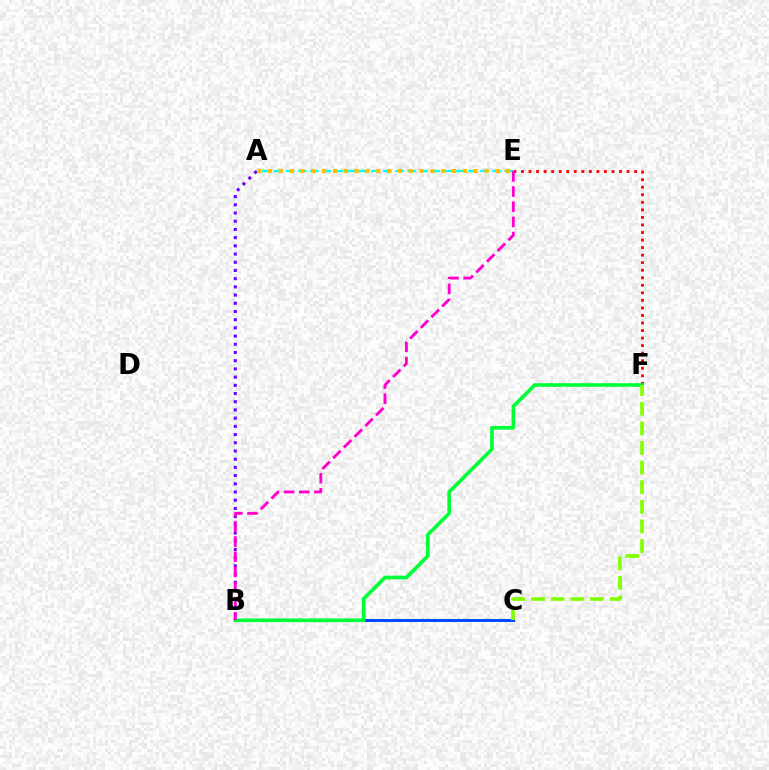{('E', 'F'): [{'color': '#ff0000', 'line_style': 'dotted', 'thickness': 2.05}], ('A', 'E'): [{'color': '#00fff6', 'line_style': 'dashed', 'thickness': 1.65}, {'color': '#ffbd00', 'line_style': 'dotted', 'thickness': 2.94}], ('B', 'C'): [{'color': '#004bff', 'line_style': 'solid', 'thickness': 2.17}], ('A', 'B'): [{'color': '#7200ff', 'line_style': 'dotted', 'thickness': 2.23}], ('B', 'F'): [{'color': '#00ff39', 'line_style': 'solid', 'thickness': 2.61}], ('C', 'F'): [{'color': '#84ff00', 'line_style': 'dashed', 'thickness': 2.66}], ('B', 'E'): [{'color': '#ff00cf', 'line_style': 'dashed', 'thickness': 2.06}]}